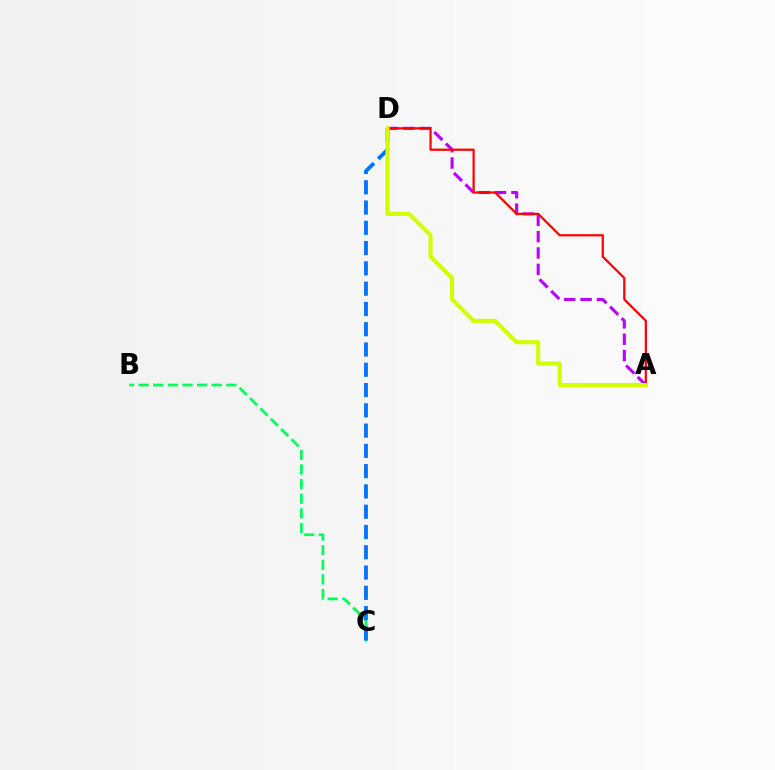{('A', 'D'): [{'color': '#b900ff', 'line_style': 'dashed', 'thickness': 2.22}, {'color': '#ff0000', 'line_style': 'solid', 'thickness': 1.6}, {'color': '#d1ff00', 'line_style': 'solid', 'thickness': 2.95}], ('B', 'C'): [{'color': '#00ff5c', 'line_style': 'dashed', 'thickness': 1.98}], ('C', 'D'): [{'color': '#0074ff', 'line_style': 'dashed', 'thickness': 2.75}]}